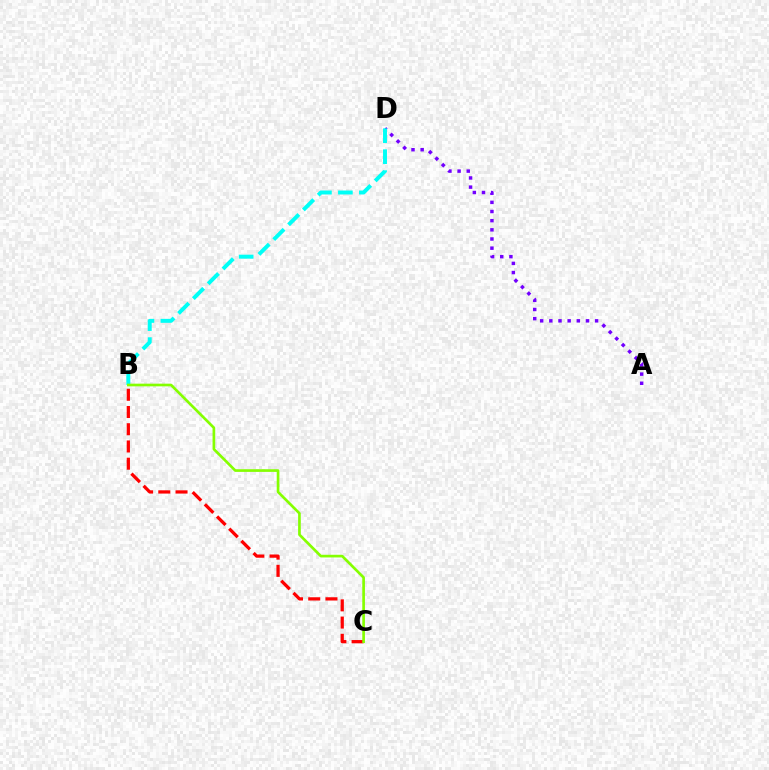{('A', 'D'): [{'color': '#7200ff', 'line_style': 'dotted', 'thickness': 2.49}], ('B', 'C'): [{'color': '#ff0000', 'line_style': 'dashed', 'thickness': 2.34}, {'color': '#84ff00', 'line_style': 'solid', 'thickness': 1.92}], ('B', 'D'): [{'color': '#00fff6', 'line_style': 'dashed', 'thickness': 2.85}]}